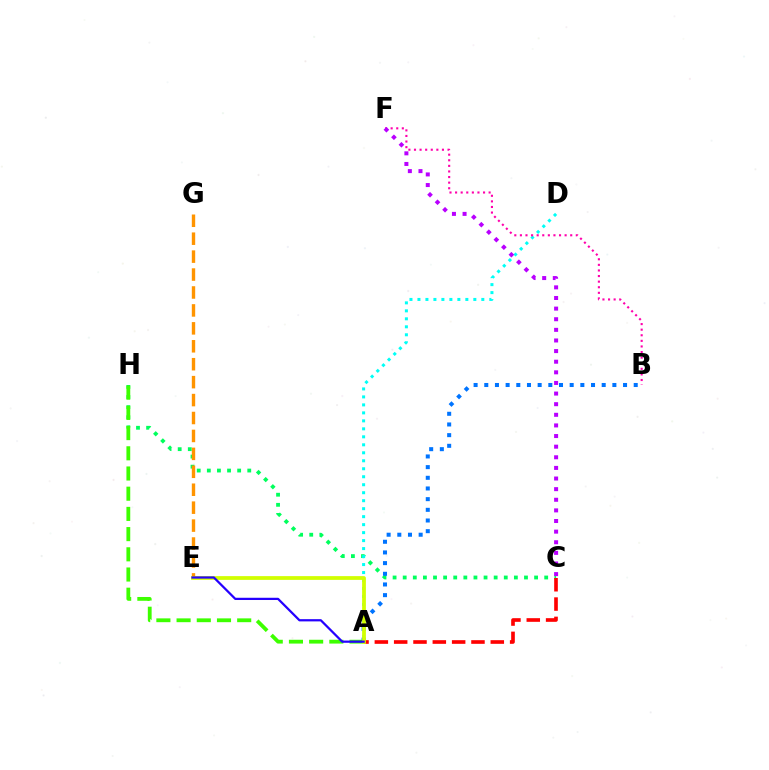{('C', 'H'): [{'color': '#00ff5c', 'line_style': 'dotted', 'thickness': 2.75}], ('E', 'G'): [{'color': '#ff9400', 'line_style': 'dashed', 'thickness': 2.44}], ('A', 'D'): [{'color': '#00fff6', 'line_style': 'dotted', 'thickness': 2.17}], ('A', 'B'): [{'color': '#0074ff', 'line_style': 'dotted', 'thickness': 2.9}], ('A', 'C'): [{'color': '#ff0000', 'line_style': 'dashed', 'thickness': 2.63}], ('A', 'H'): [{'color': '#3dff00', 'line_style': 'dashed', 'thickness': 2.74}], ('A', 'E'): [{'color': '#d1ff00', 'line_style': 'solid', 'thickness': 2.7}, {'color': '#2500ff', 'line_style': 'solid', 'thickness': 1.61}], ('B', 'F'): [{'color': '#ff00ac', 'line_style': 'dotted', 'thickness': 1.52}], ('C', 'F'): [{'color': '#b900ff', 'line_style': 'dotted', 'thickness': 2.89}]}